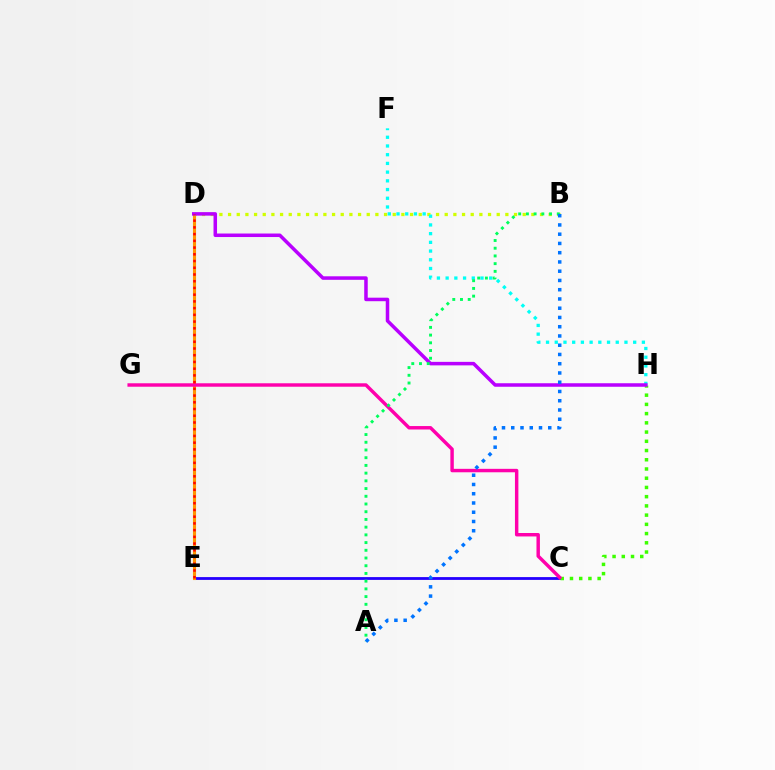{('C', 'E'): [{'color': '#2500ff', 'line_style': 'solid', 'thickness': 2.02}], ('D', 'E'): [{'color': '#ff9400', 'line_style': 'solid', 'thickness': 2.23}, {'color': '#ff0000', 'line_style': 'dotted', 'thickness': 1.83}], ('B', 'D'): [{'color': '#d1ff00', 'line_style': 'dotted', 'thickness': 2.35}], ('C', 'H'): [{'color': '#3dff00', 'line_style': 'dotted', 'thickness': 2.51}], ('F', 'H'): [{'color': '#00fff6', 'line_style': 'dotted', 'thickness': 2.37}], ('C', 'G'): [{'color': '#ff00ac', 'line_style': 'solid', 'thickness': 2.48}], ('D', 'H'): [{'color': '#b900ff', 'line_style': 'solid', 'thickness': 2.53}], ('A', 'B'): [{'color': '#00ff5c', 'line_style': 'dotted', 'thickness': 2.1}, {'color': '#0074ff', 'line_style': 'dotted', 'thickness': 2.51}]}